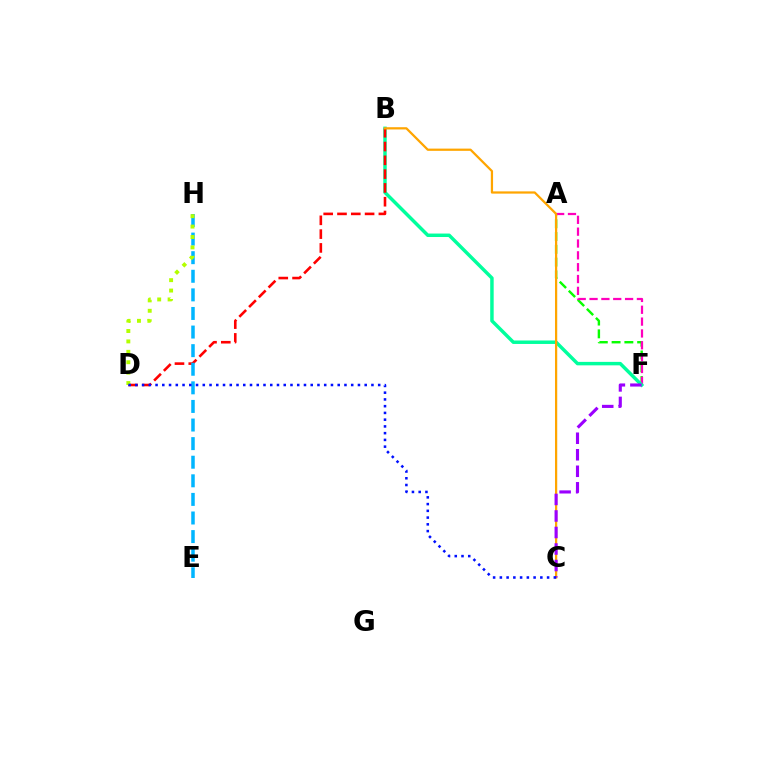{('A', 'F'): [{'color': '#08ff00', 'line_style': 'dashed', 'thickness': 1.74}, {'color': '#ff00bd', 'line_style': 'dashed', 'thickness': 1.61}], ('B', 'F'): [{'color': '#00ff9d', 'line_style': 'solid', 'thickness': 2.49}], ('B', 'D'): [{'color': '#ff0000', 'line_style': 'dashed', 'thickness': 1.87}], ('B', 'C'): [{'color': '#ffa500', 'line_style': 'solid', 'thickness': 1.61}], ('E', 'H'): [{'color': '#00b5ff', 'line_style': 'dashed', 'thickness': 2.53}], ('D', 'H'): [{'color': '#b3ff00', 'line_style': 'dotted', 'thickness': 2.83}], ('C', 'F'): [{'color': '#9b00ff', 'line_style': 'dashed', 'thickness': 2.24}], ('C', 'D'): [{'color': '#0010ff', 'line_style': 'dotted', 'thickness': 1.83}]}